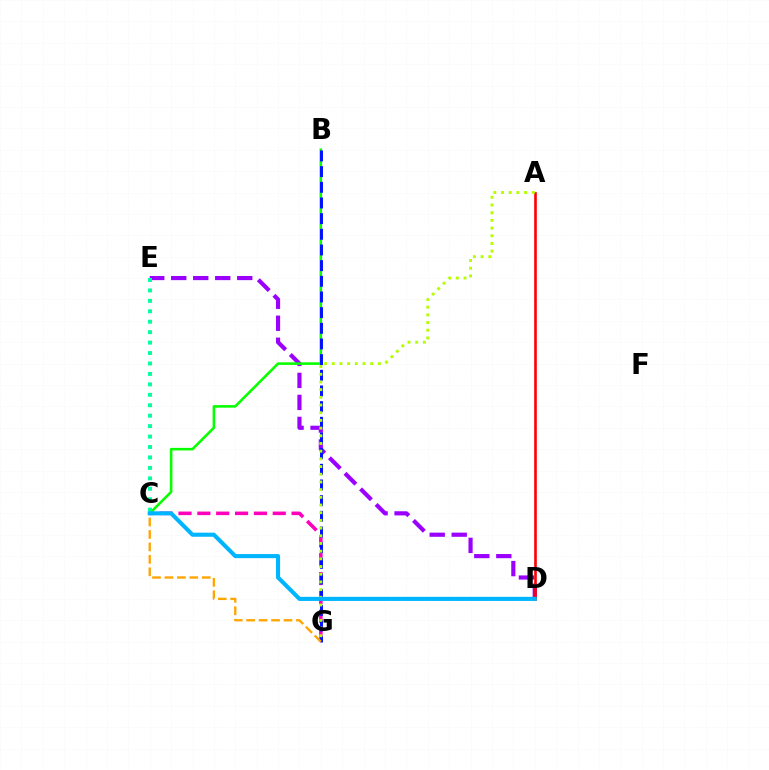{('C', 'G'): [{'color': '#ff00bd', 'line_style': 'dashed', 'thickness': 2.56}, {'color': '#ffa500', 'line_style': 'dashed', 'thickness': 1.69}], ('D', 'E'): [{'color': '#9b00ff', 'line_style': 'dashed', 'thickness': 2.99}], ('B', 'C'): [{'color': '#08ff00', 'line_style': 'solid', 'thickness': 1.86}], ('A', 'D'): [{'color': '#ff0000', 'line_style': 'solid', 'thickness': 1.89}], ('B', 'G'): [{'color': '#0010ff', 'line_style': 'dashed', 'thickness': 2.13}], ('C', 'E'): [{'color': '#00ff9d', 'line_style': 'dotted', 'thickness': 2.84}], ('A', 'G'): [{'color': '#b3ff00', 'line_style': 'dotted', 'thickness': 2.09}], ('C', 'D'): [{'color': '#00b5ff', 'line_style': 'solid', 'thickness': 2.94}]}